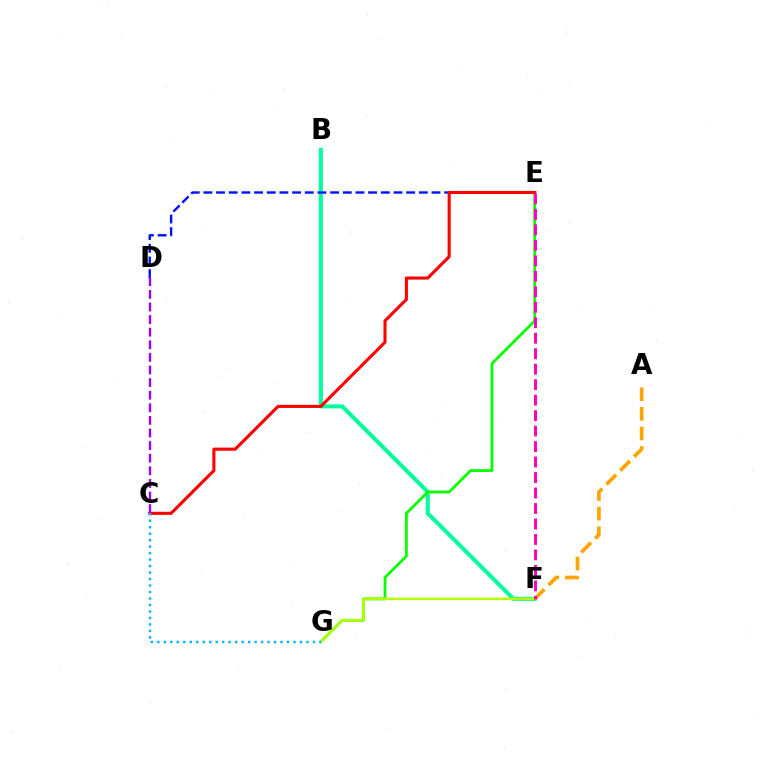{('B', 'F'): [{'color': '#00ff9d', 'line_style': 'solid', 'thickness': 2.92}], ('E', 'G'): [{'color': '#08ff00', 'line_style': 'solid', 'thickness': 2.0}], ('D', 'E'): [{'color': '#0010ff', 'line_style': 'dashed', 'thickness': 1.72}], ('F', 'G'): [{'color': '#b3ff00', 'line_style': 'solid', 'thickness': 1.84}], ('C', 'E'): [{'color': '#ff0000', 'line_style': 'solid', 'thickness': 2.22}], ('C', 'G'): [{'color': '#00b5ff', 'line_style': 'dotted', 'thickness': 1.76}], ('C', 'D'): [{'color': '#9b00ff', 'line_style': 'dashed', 'thickness': 1.71}], ('A', 'F'): [{'color': '#ffa500', 'line_style': 'dashed', 'thickness': 2.66}], ('E', 'F'): [{'color': '#ff00bd', 'line_style': 'dashed', 'thickness': 2.1}]}